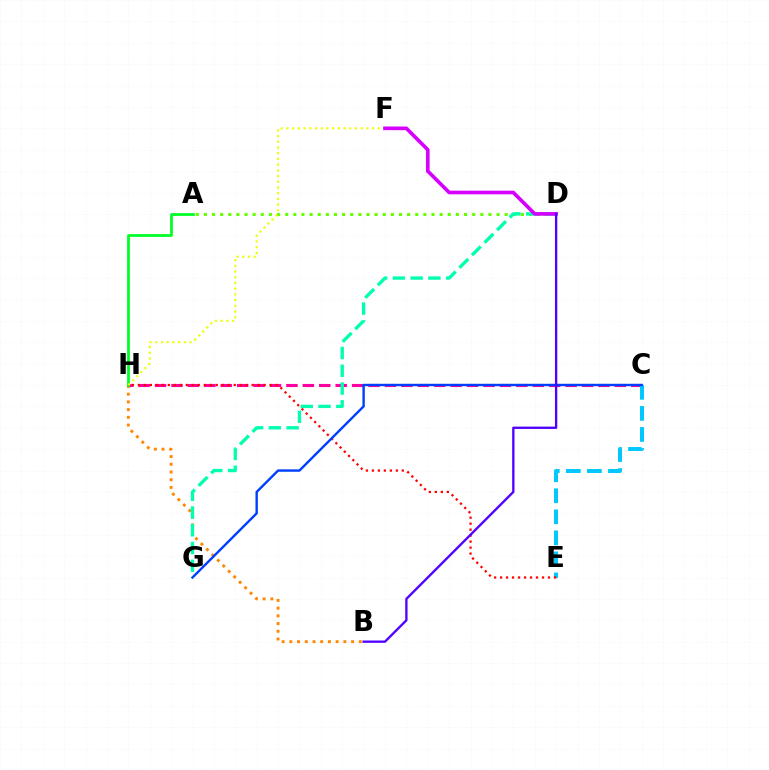{('A', 'D'): [{'color': '#66ff00', 'line_style': 'dotted', 'thickness': 2.21}], ('B', 'H'): [{'color': '#ff8800', 'line_style': 'dotted', 'thickness': 2.1}], ('C', 'H'): [{'color': '#ff00a0', 'line_style': 'dashed', 'thickness': 2.23}], ('C', 'E'): [{'color': '#00c7ff', 'line_style': 'dashed', 'thickness': 2.86}], ('E', 'H'): [{'color': '#ff0000', 'line_style': 'dotted', 'thickness': 1.63}], ('C', 'G'): [{'color': '#003fff', 'line_style': 'solid', 'thickness': 1.73}], ('A', 'H'): [{'color': '#00ff27', 'line_style': 'solid', 'thickness': 2.0}], ('D', 'G'): [{'color': '#00ffaf', 'line_style': 'dashed', 'thickness': 2.41}], ('F', 'H'): [{'color': '#eeff00', 'line_style': 'dotted', 'thickness': 1.55}], ('D', 'F'): [{'color': '#d600ff', 'line_style': 'solid', 'thickness': 2.63}], ('B', 'D'): [{'color': '#4f00ff', 'line_style': 'solid', 'thickness': 1.67}]}